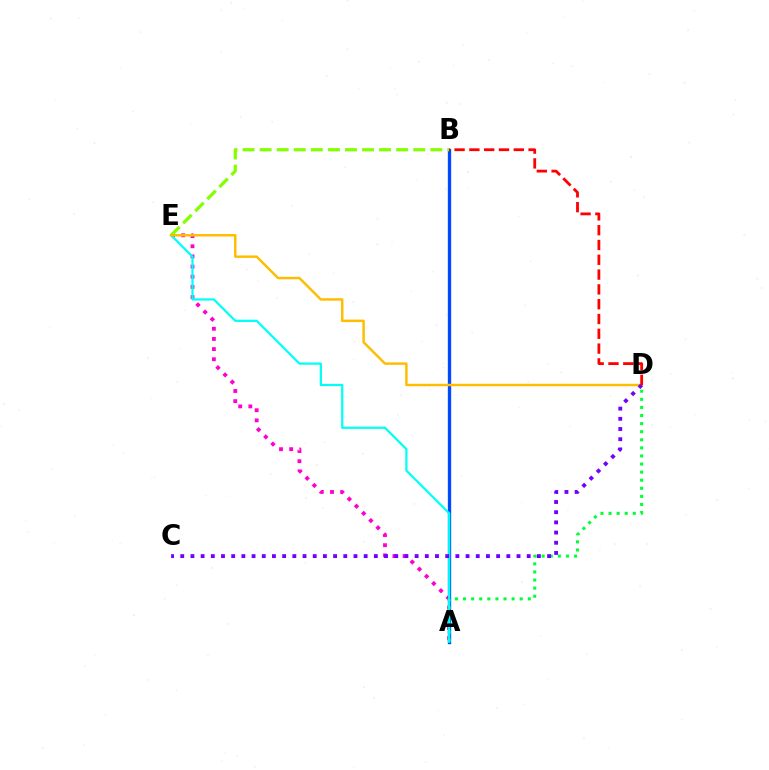{('A', 'E'): [{'color': '#ff00cf', 'line_style': 'dotted', 'thickness': 2.76}, {'color': '#00fff6', 'line_style': 'solid', 'thickness': 1.61}], ('A', 'B'): [{'color': '#004bff', 'line_style': 'solid', 'thickness': 2.4}], ('A', 'D'): [{'color': '#00ff39', 'line_style': 'dotted', 'thickness': 2.2}], ('B', 'E'): [{'color': '#84ff00', 'line_style': 'dashed', 'thickness': 2.32}], ('D', 'E'): [{'color': '#ffbd00', 'line_style': 'solid', 'thickness': 1.78}], ('C', 'D'): [{'color': '#7200ff', 'line_style': 'dotted', 'thickness': 2.77}], ('B', 'D'): [{'color': '#ff0000', 'line_style': 'dashed', 'thickness': 2.01}]}